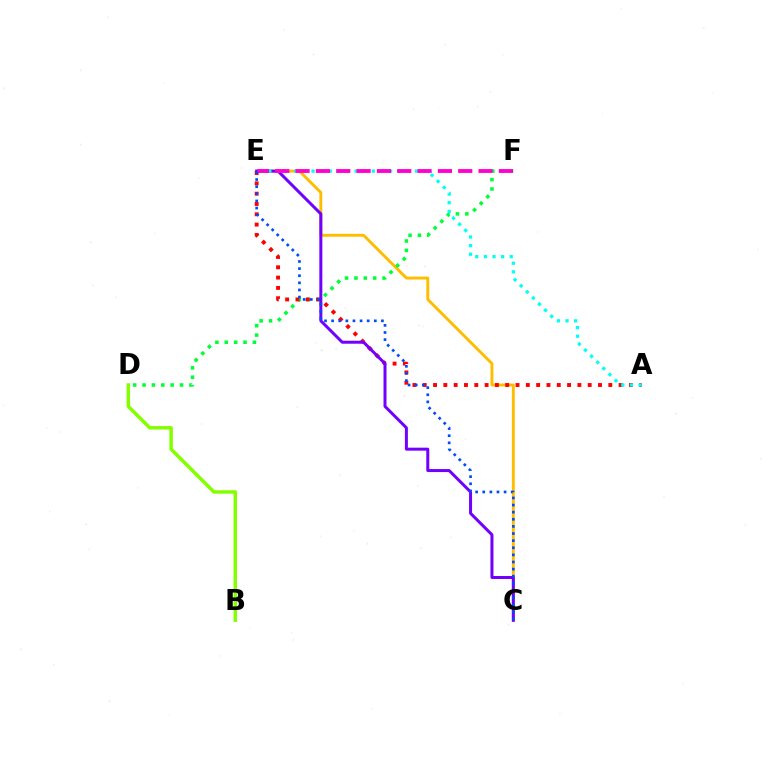{('C', 'E'): [{'color': '#ffbd00', 'line_style': 'solid', 'thickness': 2.09}, {'color': '#7200ff', 'line_style': 'solid', 'thickness': 2.16}, {'color': '#004bff', 'line_style': 'dotted', 'thickness': 1.93}], ('D', 'F'): [{'color': '#00ff39', 'line_style': 'dotted', 'thickness': 2.55}], ('A', 'E'): [{'color': '#ff0000', 'line_style': 'dotted', 'thickness': 2.8}, {'color': '#00fff6', 'line_style': 'dotted', 'thickness': 2.34}], ('B', 'D'): [{'color': '#84ff00', 'line_style': 'solid', 'thickness': 2.5}], ('E', 'F'): [{'color': '#ff00cf', 'line_style': 'dashed', 'thickness': 2.76}]}